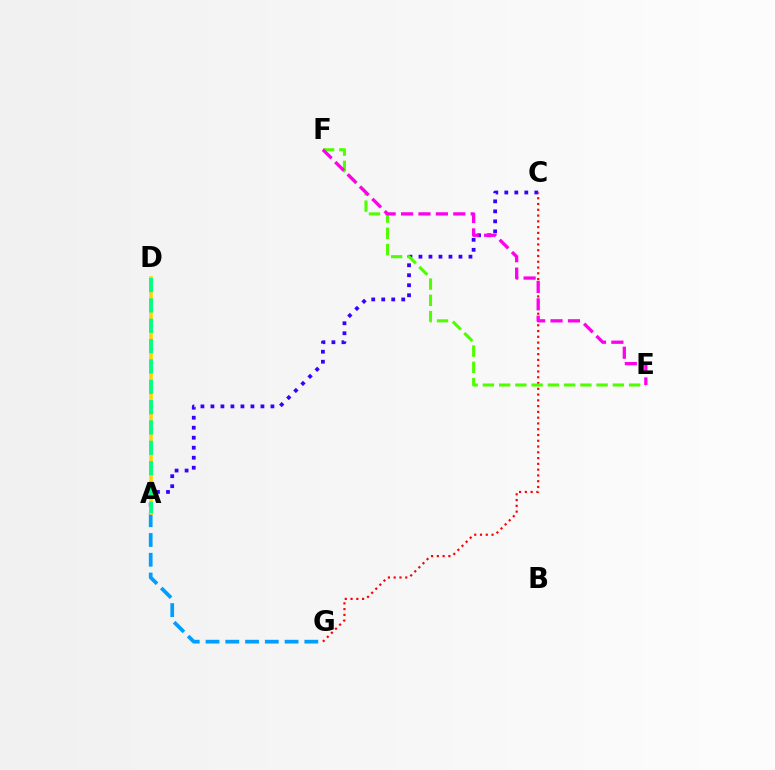{('A', 'C'): [{'color': '#3700ff', 'line_style': 'dotted', 'thickness': 2.72}], ('A', 'G'): [{'color': '#009eff', 'line_style': 'dashed', 'thickness': 2.68}], ('A', 'D'): [{'color': '#ffd500', 'line_style': 'solid', 'thickness': 2.58}, {'color': '#00ff86', 'line_style': 'dashed', 'thickness': 2.76}], ('C', 'G'): [{'color': '#ff0000', 'line_style': 'dotted', 'thickness': 1.57}], ('E', 'F'): [{'color': '#4fff00', 'line_style': 'dashed', 'thickness': 2.21}, {'color': '#ff00ed', 'line_style': 'dashed', 'thickness': 2.37}]}